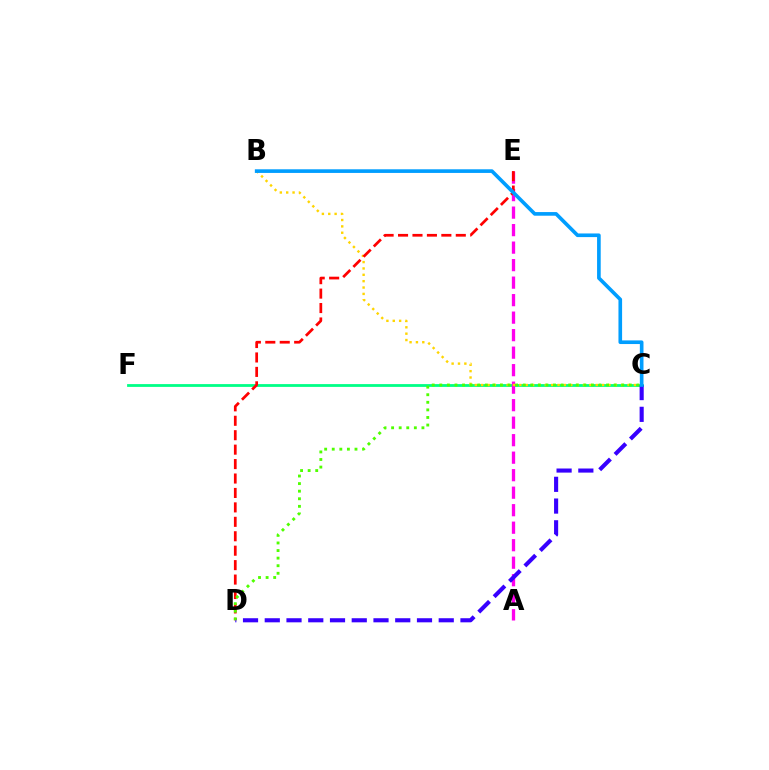{('C', 'F'): [{'color': '#00ff86', 'line_style': 'solid', 'thickness': 2.01}], ('A', 'E'): [{'color': '#ff00ed', 'line_style': 'dashed', 'thickness': 2.38}], ('B', 'C'): [{'color': '#ffd500', 'line_style': 'dotted', 'thickness': 1.73}, {'color': '#009eff', 'line_style': 'solid', 'thickness': 2.62}], ('D', 'E'): [{'color': '#ff0000', 'line_style': 'dashed', 'thickness': 1.96}], ('C', 'D'): [{'color': '#3700ff', 'line_style': 'dashed', 'thickness': 2.95}, {'color': '#4fff00', 'line_style': 'dotted', 'thickness': 2.06}]}